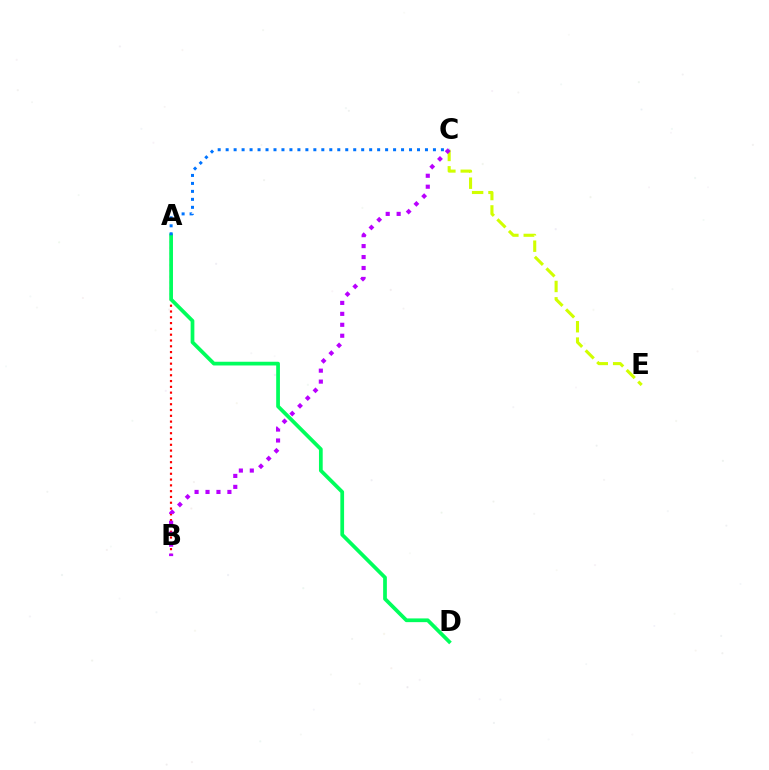{('A', 'B'): [{'color': '#ff0000', 'line_style': 'dotted', 'thickness': 1.57}], ('C', 'E'): [{'color': '#d1ff00', 'line_style': 'dashed', 'thickness': 2.22}], ('A', 'D'): [{'color': '#00ff5c', 'line_style': 'solid', 'thickness': 2.69}], ('B', 'C'): [{'color': '#b900ff', 'line_style': 'dotted', 'thickness': 2.97}], ('A', 'C'): [{'color': '#0074ff', 'line_style': 'dotted', 'thickness': 2.17}]}